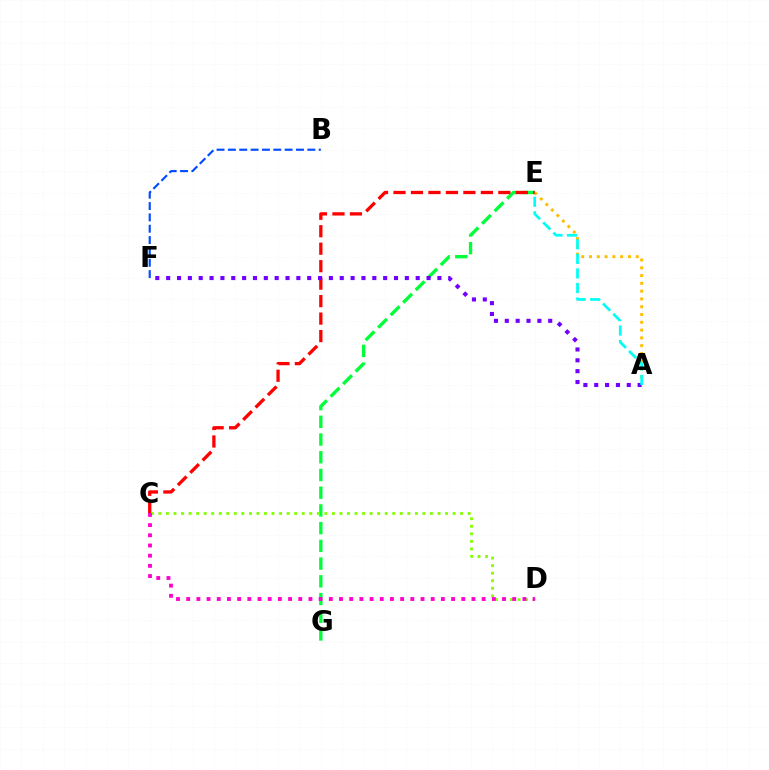{('E', 'G'): [{'color': '#00ff39', 'line_style': 'dashed', 'thickness': 2.41}], ('A', 'E'): [{'color': '#ffbd00', 'line_style': 'dotted', 'thickness': 2.12}, {'color': '#00fff6', 'line_style': 'dashed', 'thickness': 1.98}], ('C', 'E'): [{'color': '#ff0000', 'line_style': 'dashed', 'thickness': 2.37}], ('A', 'F'): [{'color': '#7200ff', 'line_style': 'dotted', 'thickness': 2.95}], ('B', 'F'): [{'color': '#004bff', 'line_style': 'dashed', 'thickness': 1.54}], ('C', 'D'): [{'color': '#84ff00', 'line_style': 'dotted', 'thickness': 2.05}, {'color': '#ff00cf', 'line_style': 'dotted', 'thickness': 2.77}]}